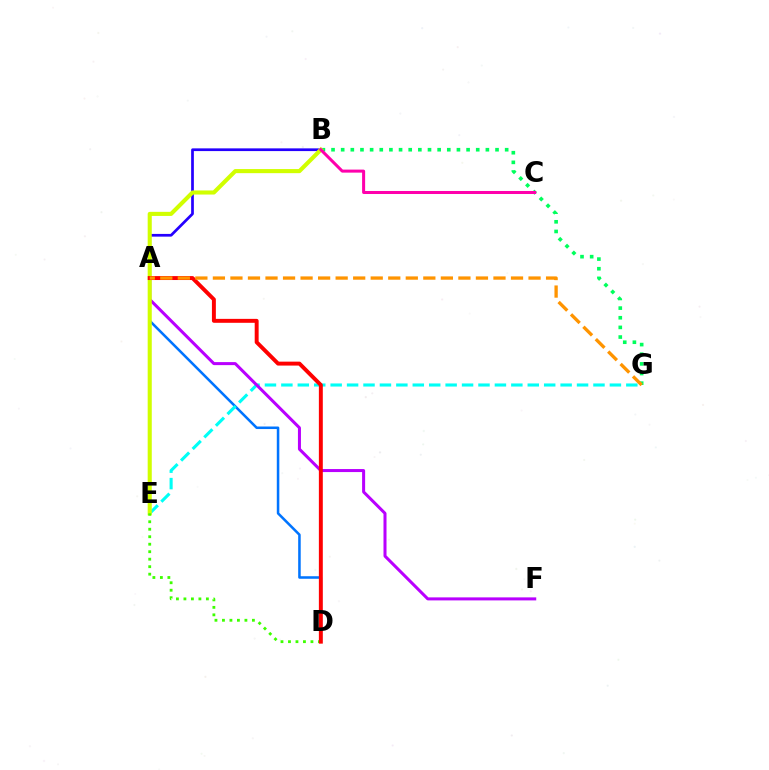{('A', 'D'): [{'color': '#0074ff', 'line_style': 'solid', 'thickness': 1.83}, {'color': '#ff0000', 'line_style': 'solid', 'thickness': 2.83}], ('E', 'G'): [{'color': '#00fff6', 'line_style': 'dashed', 'thickness': 2.23}], ('A', 'F'): [{'color': '#b900ff', 'line_style': 'solid', 'thickness': 2.18}], ('A', 'B'): [{'color': '#2500ff', 'line_style': 'solid', 'thickness': 1.96}], ('B', 'G'): [{'color': '#00ff5c', 'line_style': 'dotted', 'thickness': 2.62}], ('B', 'E'): [{'color': '#d1ff00', 'line_style': 'solid', 'thickness': 2.95}], ('D', 'E'): [{'color': '#3dff00', 'line_style': 'dotted', 'thickness': 2.03}], ('B', 'C'): [{'color': '#ff00ac', 'line_style': 'solid', 'thickness': 2.18}], ('A', 'G'): [{'color': '#ff9400', 'line_style': 'dashed', 'thickness': 2.38}]}